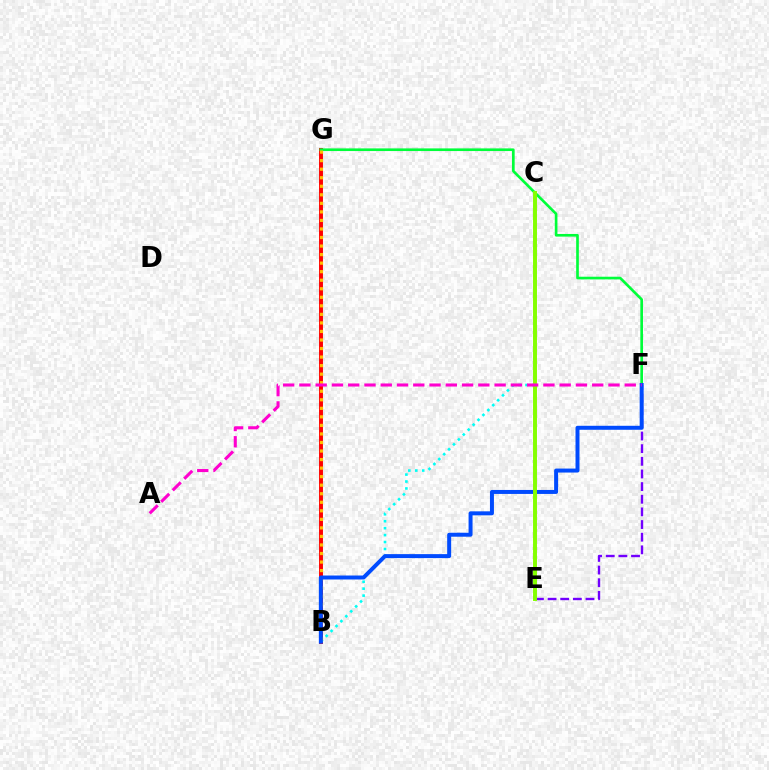{('B', 'G'): [{'color': '#ff0000', 'line_style': 'solid', 'thickness': 2.83}, {'color': '#ffbd00', 'line_style': 'dotted', 'thickness': 2.32}], ('F', 'G'): [{'color': '#00ff39', 'line_style': 'solid', 'thickness': 1.91}], ('E', 'F'): [{'color': '#7200ff', 'line_style': 'dashed', 'thickness': 1.72}], ('B', 'C'): [{'color': '#00fff6', 'line_style': 'dotted', 'thickness': 1.89}], ('B', 'F'): [{'color': '#004bff', 'line_style': 'solid', 'thickness': 2.87}], ('C', 'E'): [{'color': '#84ff00', 'line_style': 'solid', 'thickness': 2.84}], ('A', 'F'): [{'color': '#ff00cf', 'line_style': 'dashed', 'thickness': 2.21}]}